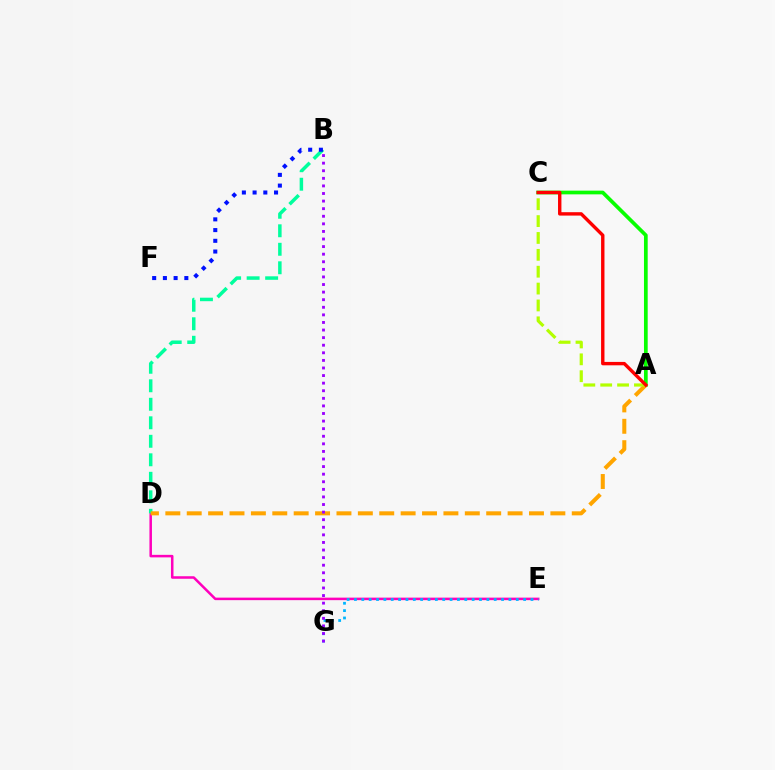{('D', 'E'): [{'color': '#ff00bd', 'line_style': 'solid', 'thickness': 1.82}], ('A', 'C'): [{'color': '#08ff00', 'line_style': 'solid', 'thickness': 2.67}, {'color': '#b3ff00', 'line_style': 'dashed', 'thickness': 2.29}, {'color': '#ff0000', 'line_style': 'solid', 'thickness': 2.44}], ('E', 'G'): [{'color': '#00b5ff', 'line_style': 'dotted', 'thickness': 2.0}], ('B', 'D'): [{'color': '#00ff9d', 'line_style': 'dashed', 'thickness': 2.51}], ('A', 'D'): [{'color': '#ffa500', 'line_style': 'dashed', 'thickness': 2.91}], ('B', 'G'): [{'color': '#9b00ff', 'line_style': 'dotted', 'thickness': 2.06}], ('B', 'F'): [{'color': '#0010ff', 'line_style': 'dotted', 'thickness': 2.91}]}